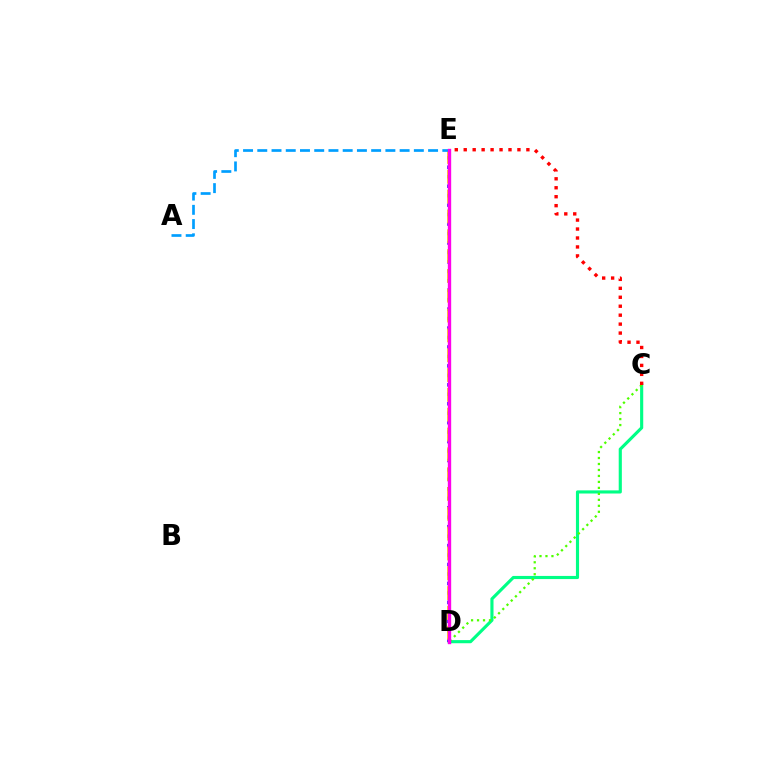{('C', 'D'): [{'color': '#00ff86', 'line_style': 'solid', 'thickness': 2.25}, {'color': '#4fff00', 'line_style': 'dotted', 'thickness': 1.62}], ('D', 'E'): [{'color': '#3700ff', 'line_style': 'dotted', 'thickness': 2.57}, {'color': '#ffd500', 'line_style': 'dashed', 'thickness': 2.69}, {'color': '#ff00ed', 'line_style': 'solid', 'thickness': 2.42}], ('A', 'E'): [{'color': '#009eff', 'line_style': 'dashed', 'thickness': 1.93}], ('C', 'E'): [{'color': '#ff0000', 'line_style': 'dotted', 'thickness': 2.43}]}